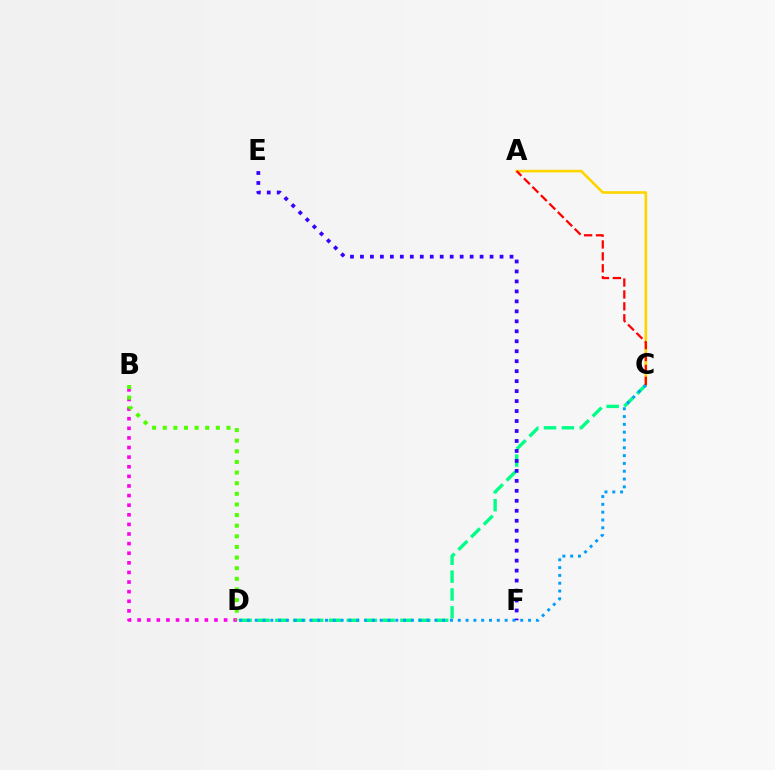{('A', 'C'): [{'color': '#ffd500', 'line_style': 'solid', 'thickness': 1.9}, {'color': '#ff0000', 'line_style': 'dashed', 'thickness': 1.62}], ('C', 'D'): [{'color': '#00ff86', 'line_style': 'dashed', 'thickness': 2.43}, {'color': '#009eff', 'line_style': 'dotted', 'thickness': 2.12}], ('B', 'D'): [{'color': '#ff00ed', 'line_style': 'dotted', 'thickness': 2.61}, {'color': '#4fff00', 'line_style': 'dotted', 'thickness': 2.89}], ('E', 'F'): [{'color': '#3700ff', 'line_style': 'dotted', 'thickness': 2.71}]}